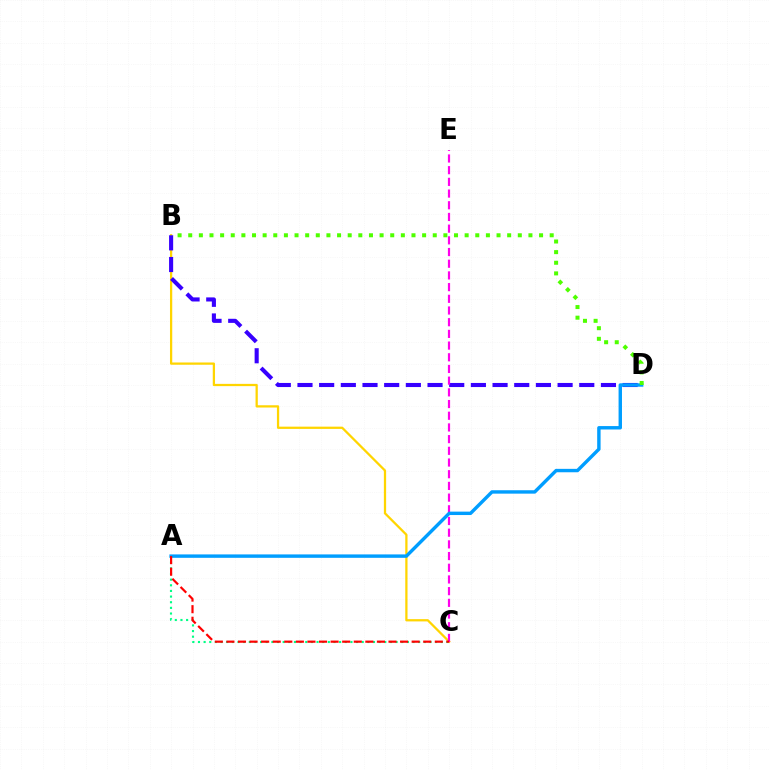{('B', 'C'): [{'color': '#ffd500', 'line_style': 'solid', 'thickness': 1.63}], ('B', 'D'): [{'color': '#3700ff', 'line_style': 'dashed', 'thickness': 2.94}, {'color': '#4fff00', 'line_style': 'dotted', 'thickness': 2.89}], ('A', 'C'): [{'color': '#00ff86', 'line_style': 'dotted', 'thickness': 1.53}, {'color': '#ff0000', 'line_style': 'dashed', 'thickness': 1.57}], ('C', 'E'): [{'color': '#ff00ed', 'line_style': 'dashed', 'thickness': 1.59}], ('A', 'D'): [{'color': '#009eff', 'line_style': 'solid', 'thickness': 2.46}]}